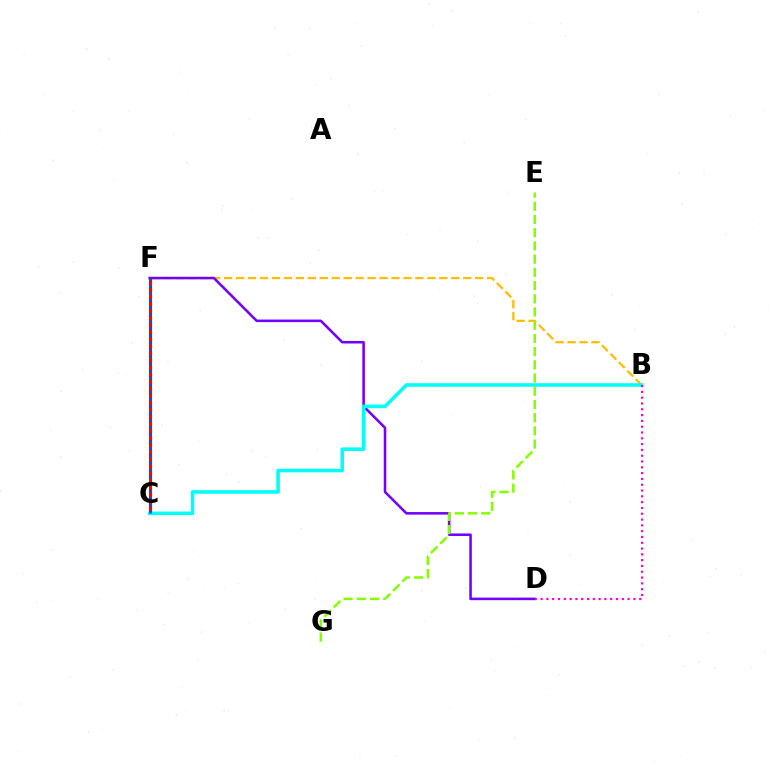{('C', 'F'): [{'color': '#00ff39', 'line_style': 'dashed', 'thickness': 2.26}, {'color': '#ff0000', 'line_style': 'solid', 'thickness': 2.23}, {'color': '#004bff', 'line_style': 'dotted', 'thickness': 1.92}], ('B', 'F'): [{'color': '#ffbd00', 'line_style': 'dashed', 'thickness': 1.62}], ('D', 'F'): [{'color': '#7200ff', 'line_style': 'solid', 'thickness': 1.84}], ('B', 'C'): [{'color': '#00fff6', 'line_style': 'solid', 'thickness': 2.56}], ('E', 'G'): [{'color': '#84ff00', 'line_style': 'dashed', 'thickness': 1.79}], ('B', 'D'): [{'color': '#ff00cf', 'line_style': 'dotted', 'thickness': 1.58}]}